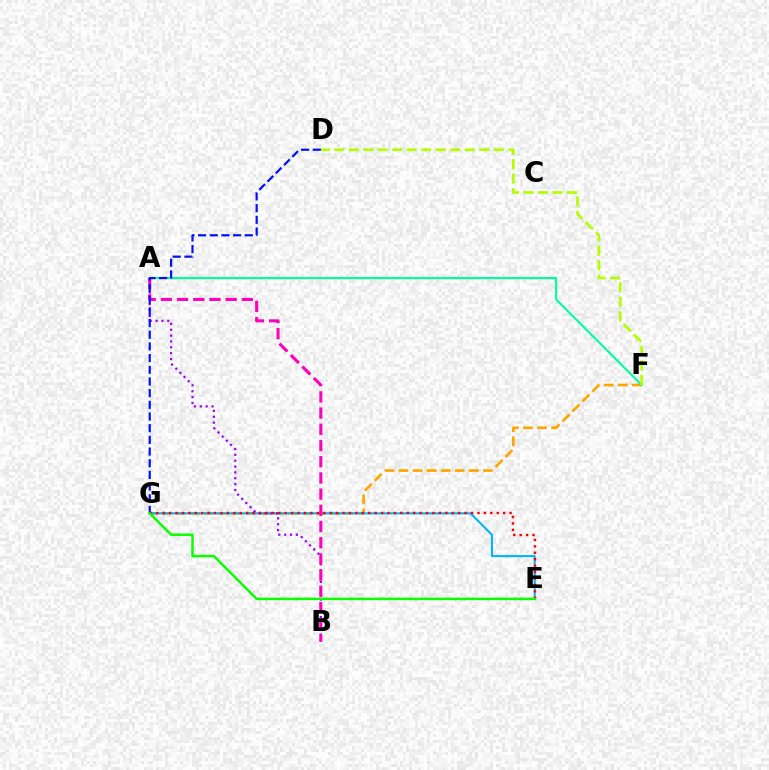{('F', 'G'): [{'color': '#ffa500', 'line_style': 'dashed', 'thickness': 1.91}], ('A', 'F'): [{'color': '#00ff9d', 'line_style': 'solid', 'thickness': 1.51}], ('D', 'F'): [{'color': '#b3ff00', 'line_style': 'dashed', 'thickness': 1.97}], ('E', 'G'): [{'color': '#00b5ff', 'line_style': 'solid', 'thickness': 1.5}, {'color': '#ff0000', 'line_style': 'dotted', 'thickness': 1.75}, {'color': '#08ff00', 'line_style': 'solid', 'thickness': 1.77}], ('A', 'B'): [{'color': '#9b00ff', 'line_style': 'dotted', 'thickness': 1.59}, {'color': '#ff00bd', 'line_style': 'dashed', 'thickness': 2.2}], ('D', 'G'): [{'color': '#0010ff', 'line_style': 'dashed', 'thickness': 1.59}]}